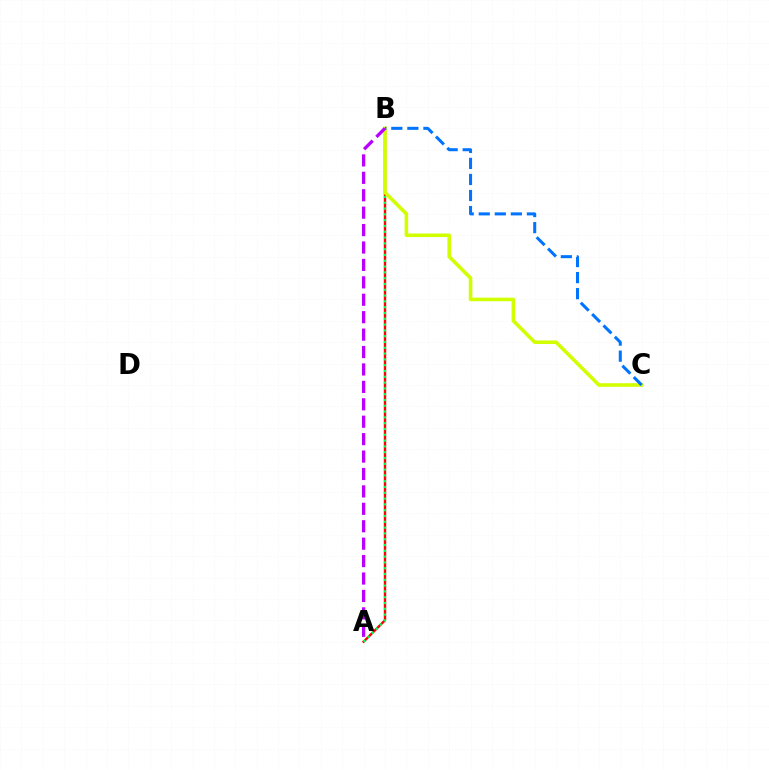{('A', 'B'): [{'color': '#ff0000', 'line_style': 'solid', 'thickness': 1.72}, {'color': '#00ff5c', 'line_style': 'dotted', 'thickness': 1.58}, {'color': '#b900ff', 'line_style': 'dashed', 'thickness': 2.37}], ('B', 'C'): [{'color': '#d1ff00', 'line_style': 'solid', 'thickness': 2.57}, {'color': '#0074ff', 'line_style': 'dashed', 'thickness': 2.18}]}